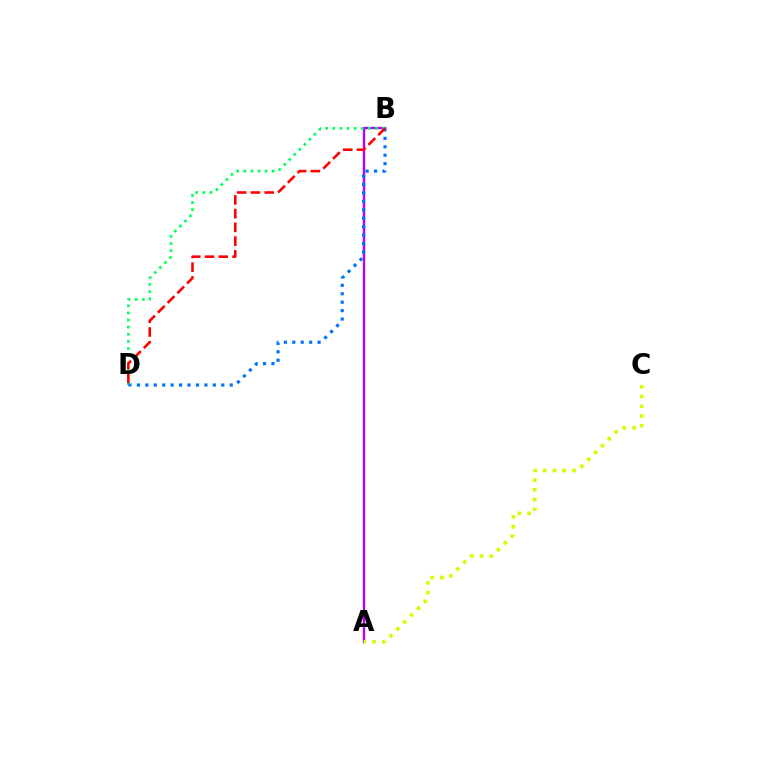{('A', 'B'): [{'color': '#b900ff', 'line_style': 'solid', 'thickness': 1.71}], ('B', 'D'): [{'color': '#00ff5c', 'line_style': 'dotted', 'thickness': 1.93}, {'color': '#0074ff', 'line_style': 'dotted', 'thickness': 2.29}, {'color': '#ff0000', 'line_style': 'dashed', 'thickness': 1.87}], ('A', 'C'): [{'color': '#d1ff00', 'line_style': 'dotted', 'thickness': 2.64}]}